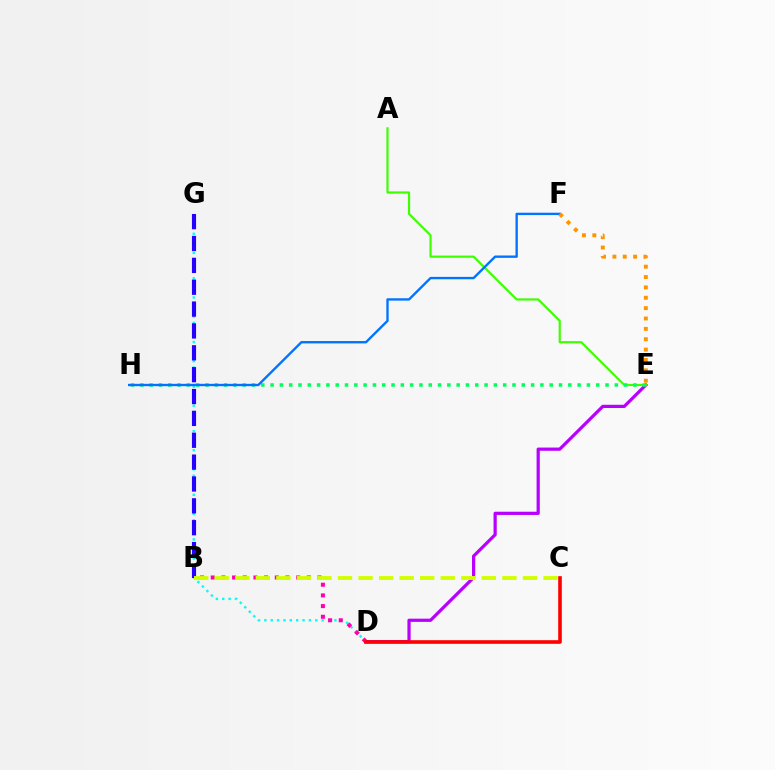{('D', 'G'): [{'color': '#00fff6', 'line_style': 'dotted', 'thickness': 1.73}], ('B', 'G'): [{'color': '#2500ff', 'line_style': 'dashed', 'thickness': 2.97}], ('D', 'E'): [{'color': '#b900ff', 'line_style': 'solid', 'thickness': 2.32}], ('A', 'E'): [{'color': '#3dff00', 'line_style': 'solid', 'thickness': 1.57}], ('B', 'D'): [{'color': '#ff00ac', 'line_style': 'dotted', 'thickness': 2.9}], ('B', 'C'): [{'color': '#d1ff00', 'line_style': 'dashed', 'thickness': 2.79}], ('C', 'D'): [{'color': '#ff0000', 'line_style': 'solid', 'thickness': 2.61}], ('E', 'H'): [{'color': '#00ff5c', 'line_style': 'dotted', 'thickness': 2.53}], ('F', 'H'): [{'color': '#0074ff', 'line_style': 'solid', 'thickness': 1.7}], ('E', 'F'): [{'color': '#ff9400', 'line_style': 'dotted', 'thickness': 2.82}]}